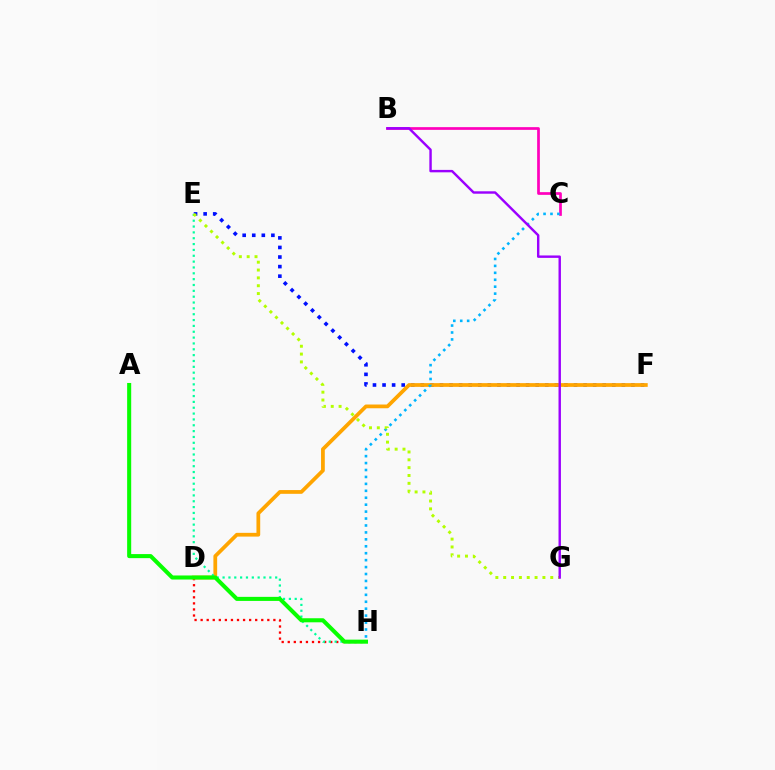{('E', 'F'): [{'color': '#0010ff', 'line_style': 'dotted', 'thickness': 2.6}], ('B', 'C'): [{'color': '#ff00bd', 'line_style': 'solid', 'thickness': 1.95}], ('D', 'H'): [{'color': '#ff0000', 'line_style': 'dotted', 'thickness': 1.65}], ('D', 'F'): [{'color': '#ffa500', 'line_style': 'solid', 'thickness': 2.7}], ('E', 'H'): [{'color': '#00ff9d', 'line_style': 'dotted', 'thickness': 1.59}], ('C', 'H'): [{'color': '#00b5ff', 'line_style': 'dotted', 'thickness': 1.88}], ('E', 'G'): [{'color': '#b3ff00', 'line_style': 'dotted', 'thickness': 2.13}], ('A', 'H'): [{'color': '#08ff00', 'line_style': 'solid', 'thickness': 2.92}], ('B', 'G'): [{'color': '#9b00ff', 'line_style': 'solid', 'thickness': 1.75}]}